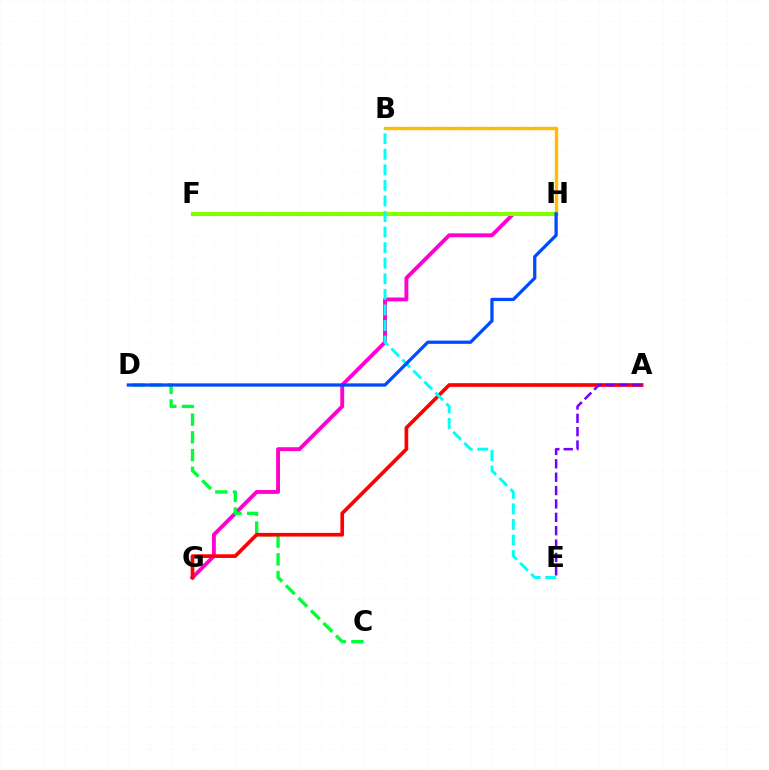{('G', 'H'): [{'color': '#ff00cf', 'line_style': 'solid', 'thickness': 2.79}], ('C', 'D'): [{'color': '#00ff39', 'line_style': 'dashed', 'thickness': 2.41}], ('B', 'H'): [{'color': '#ffbd00', 'line_style': 'solid', 'thickness': 2.43}], ('A', 'G'): [{'color': '#ff0000', 'line_style': 'solid', 'thickness': 2.64}], ('F', 'H'): [{'color': '#84ff00', 'line_style': 'solid', 'thickness': 2.97}], ('B', 'E'): [{'color': '#00fff6', 'line_style': 'dashed', 'thickness': 2.11}], ('A', 'E'): [{'color': '#7200ff', 'line_style': 'dashed', 'thickness': 1.82}], ('D', 'H'): [{'color': '#004bff', 'line_style': 'solid', 'thickness': 2.35}]}